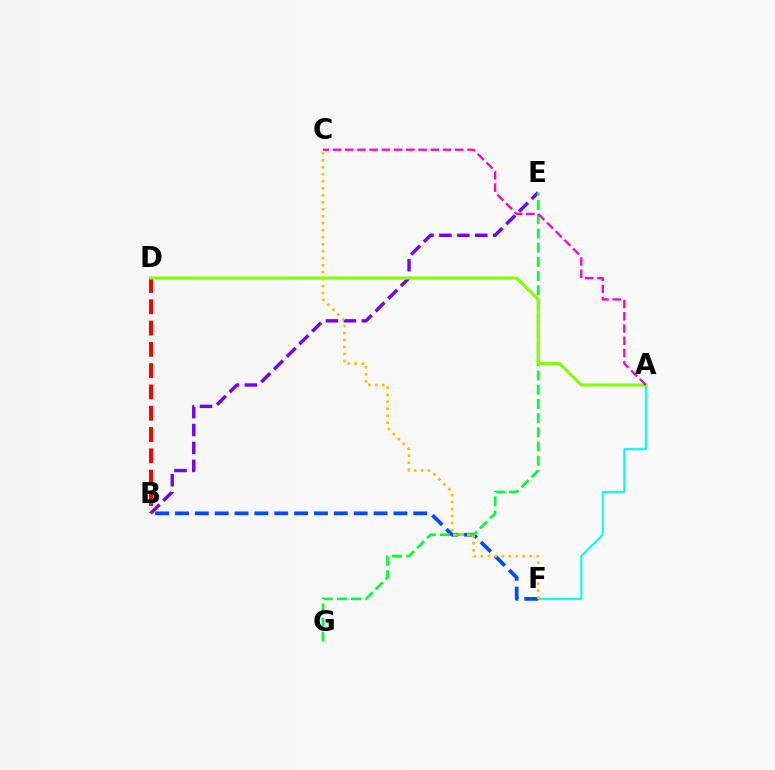{('A', 'F'): [{'color': '#00fff6', 'line_style': 'solid', 'thickness': 1.51}], ('B', 'F'): [{'color': '#004bff', 'line_style': 'dashed', 'thickness': 2.7}], ('B', 'E'): [{'color': '#7200ff', 'line_style': 'dashed', 'thickness': 2.43}], ('E', 'G'): [{'color': '#00ff39', 'line_style': 'dashed', 'thickness': 1.93}], ('B', 'D'): [{'color': '#ff0000', 'line_style': 'dashed', 'thickness': 2.89}], ('C', 'F'): [{'color': '#ffbd00', 'line_style': 'dotted', 'thickness': 1.9}], ('A', 'D'): [{'color': '#84ff00', 'line_style': 'solid', 'thickness': 2.22}], ('A', 'C'): [{'color': '#ff00cf', 'line_style': 'dashed', 'thickness': 1.66}]}